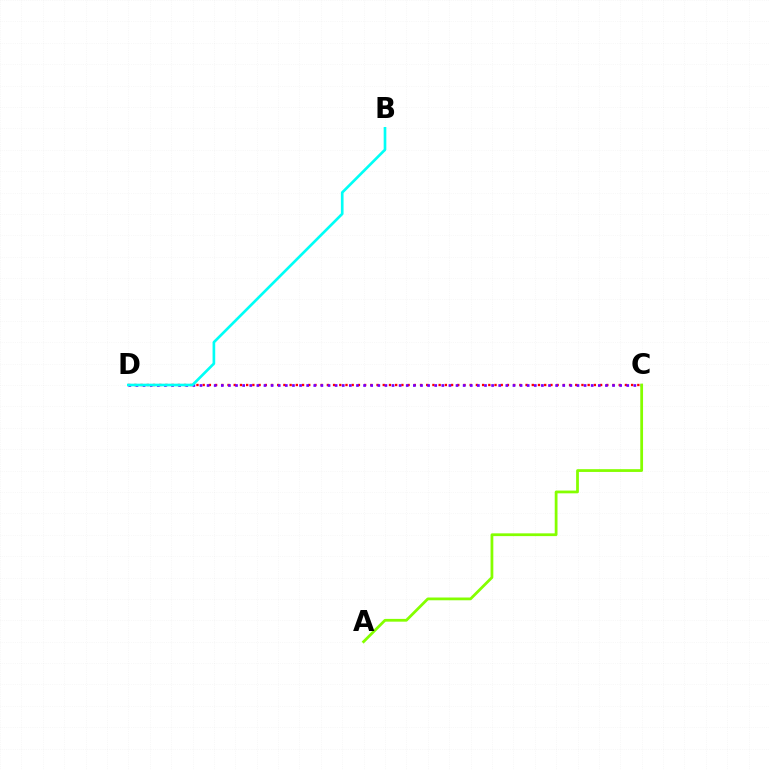{('C', 'D'): [{'color': '#ff0000', 'line_style': 'dotted', 'thickness': 1.69}, {'color': '#7200ff', 'line_style': 'dotted', 'thickness': 1.93}], ('B', 'D'): [{'color': '#00fff6', 'line_style': 'solid', 'thickness': 1.92}], ('A', 'C'): [{'color': '#84ff00', 'line_style': 'solid', 'thickness': 1.99}]}